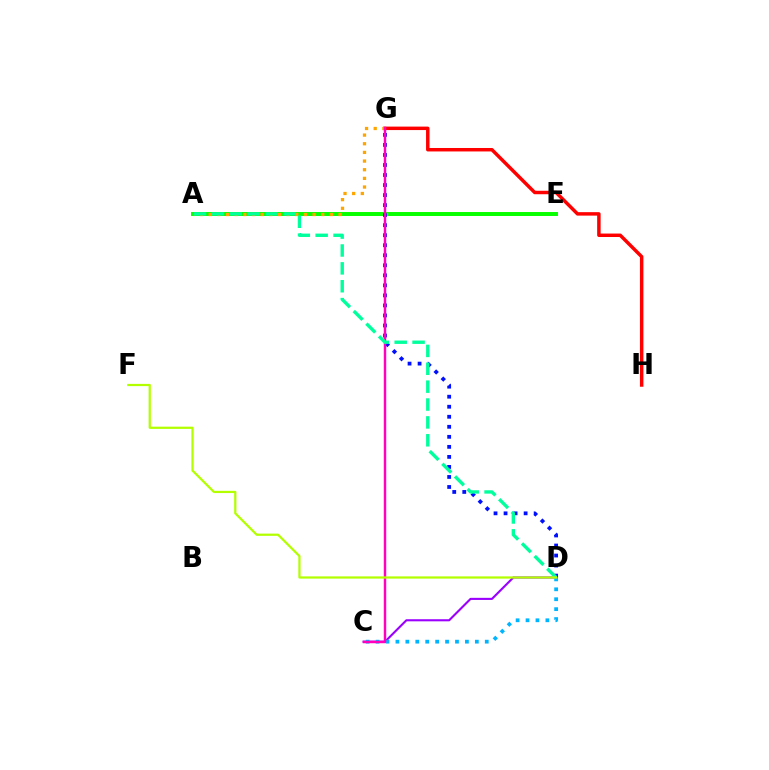{('G', 'H'): [{'color': '#ff0000', 'line_style': 'solid', 'thickness': 2.5}], ('A', 'E'): [{'color': '#08ff00', 'line_style': 'solid', 'thickness': 2.84}], ('C', 'D'): [{'color': '#9b00ff', 'line_style': 'solid', 'thickness': 1.51}, {'color': '#00b5ff', 'line_style': 'dotted', 'thickness': 2.7}], ('D', 'G'): [{'color': '#0010ff', 'line_style': 'dotted', 'thickness': 2.73}], ('A', 'G'): [{'color': '#ffa500', 'line_style': 'dotted', 'thickness': 2.35}], ('C', 'G'): [{'color': '#ff00bd', 'line_style': 'solid', 'thickness': 1.77}], ('A', 'D'): [{'color': '#00ff9d', 'line_style': 'dashed', 'thickness': 2.43}], ('D', 'F'): [{'color': '#b3ff00', 'line_style': 'solid', 'thickness': 1.61}]}